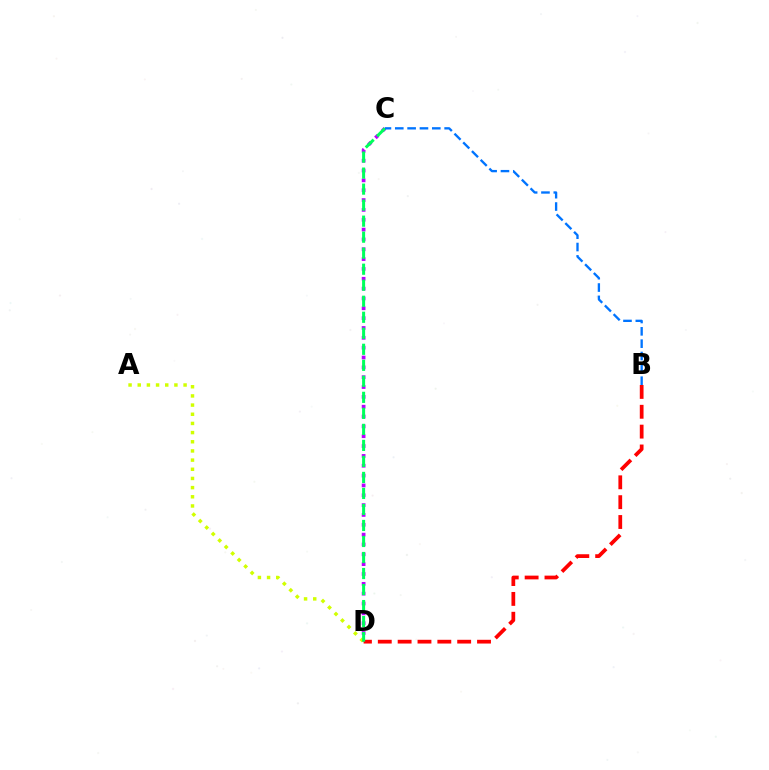{('C', 'D'): [{'color': '#b900ff', 'line_style': 'dotted', 'thickness': 2.67}, {'color': '#00ff5c', 'line_style': 'dashed', 'thickness': 2.18}], ('B', 'D'): [{'color': '#ff0000', 'line_style': 'dashed', 'thickness': 2.7}], ('A', 'D'): [{'color': '#d1ff00', 'line_style': 'dotted', 'thickness': 2.49}], ('B', 'C'): [{'color': '#0074ff', 'line_style': 'dashed', 'thickness': 1.68}]}